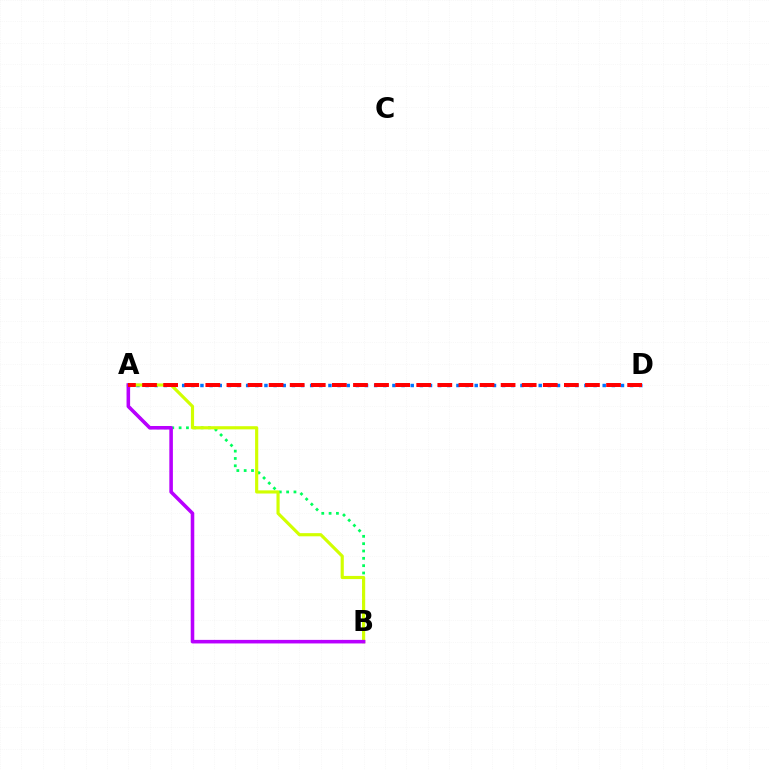{('A', 'B'): [{'color': '#00ff5c', 'line_style': 'dotted', 'thickness': 1.99}, {'color': '#d1ff00', 'line_style': 'solid', 'thickness': 2.27}, {'color': '#b900ff', 'line_style': 'solid', 'thickness': 2.56}], ('A', 'D'): [{'color': '#0074ff', 'line_style': 'dotted', 'thickness': 2.48}, {'color': '#ff0000', 'line_style': 'dashed', 'thickness': 2.87}]}